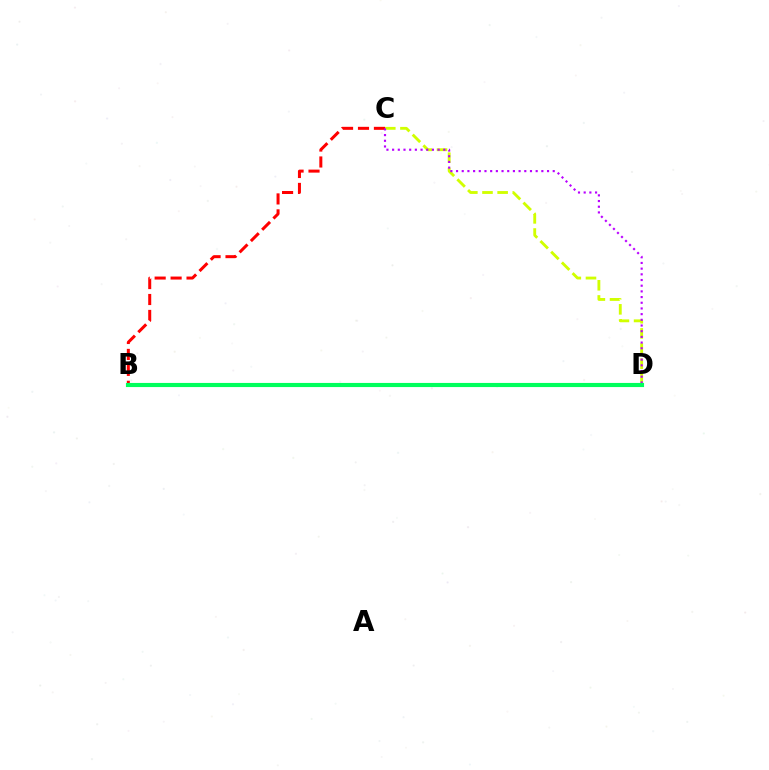{('B', 'C'): [{'color': '#ff0000', 'line_style': 'dashed', 'thickness': 2.17}], ('C', 'D'): [{'color': '#d1ff00', 'line_style': 'dashed', 'thickness': 2.06}, {'color': '#b900ff', 'line_style': 'dotted', 'thickness': 1.55}], ('B', 'D'): [{'color': '#0074ff', 'line_style': 'dashed', 'thickness': 2.59}, {'color': '#00ff5c', 'line_style': 'solid', 'thickness': 2.97}]}